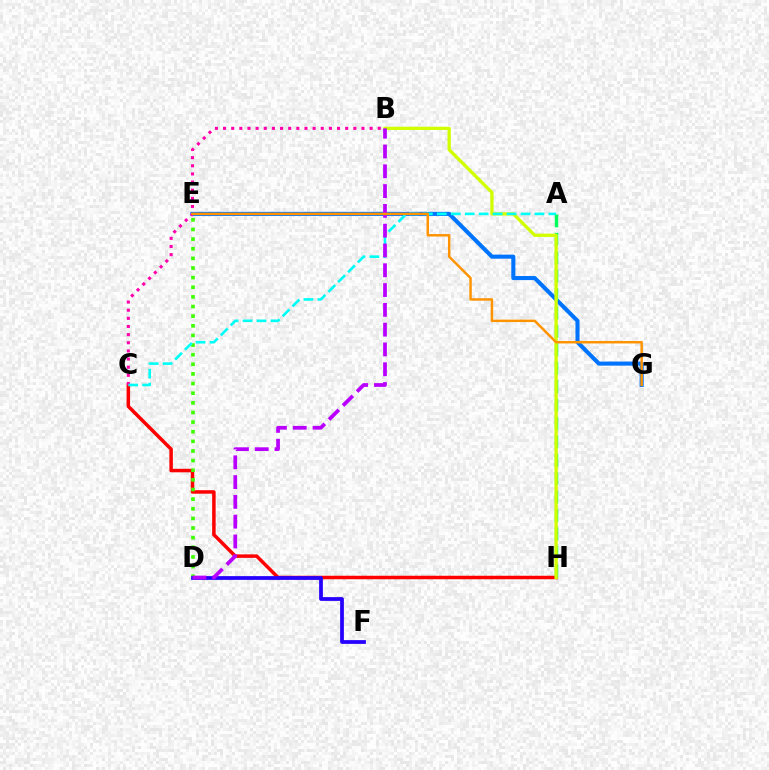{('E', 'G'): [{'color': '#0074ff', 'line_style': 'solid', 'thickness': 2.94}, {'color': '#ff9400', 'line_style': 'solid', 'thickness': 1.77}], ('C', 'H'): [{'color': '#ff0000', 'line_style': 'solid', 'thickness': 2.52}], ('D', 'E'): [{'color': '#3dff00', 'line_style': 'dotted', 'thickness': 2.62}], ('B', 'C'): [{'color': '#ff00ac', 'line_style': 'dotted', 'thickness': 2.21}], ('A', 'H'): [{'color': '#00ff5c', 'line_style': 'dashed', 'thickness': 2.5}], ('D', 'F'): [{'color': '#2500ff', 'line_style': 'solid', 'thickness': 2.7}], ('B', 'H'): [{'color': '#d1ff00', 'line_style': 'solid', 'thickness': 2.37}], ('A', 'C'): [{'color': '#00fff6', 'line_style': 'dashed', 'thickness': 1.89}], ('B', 'D'): [{'color': '#b900ff', 'line_style': 'dashed', 'thickness': 2.69}]}